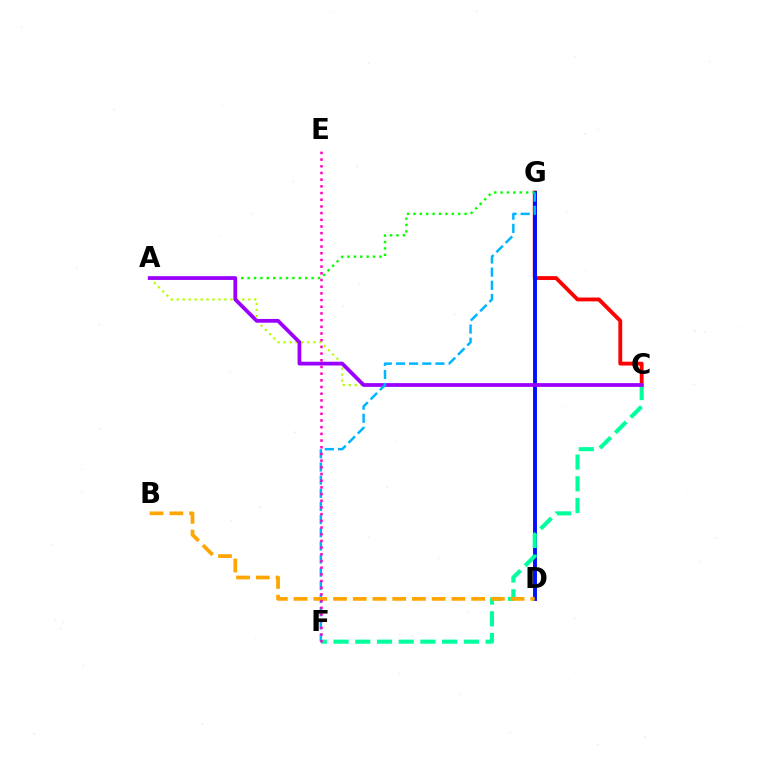{('C', 'G'): [{'color': '#ff0000', 'line_style': 'solid', 'thickness': 2.77}], ('A', 'C'): [{'color': '#b3ff00', 'line_style': 'dotted', 'thickness': 1.62}, {'color': '#9b00ff', 'line_style': 'solid', 'thickness': 2.71}], ('D', 'G'): [{'color': '#0010ff', 'line_style': 'solid', 'thickness': 2.81}], ('A', 'G'): [{'color': '#08ff00', 'line_style': 'dotted', 'thickness': 1.74}], ('C', 'F'): [{'color': '#00ff9d', 'line_style': 'dashed', 'thickness': 2.95}], ('F', 'G'): [{'color': '#00b5ff', 'line_style': 'dashed', 'thickness': 1.79}], ('B', 'D'): [{'color': '#ffa500', 'line_style': 'dashed', 'thickness': 2.68}], ('E', 'F'): [{'color': '#ff00bd', 'line_style': 'dotted', 'thickness': 1.82}]}